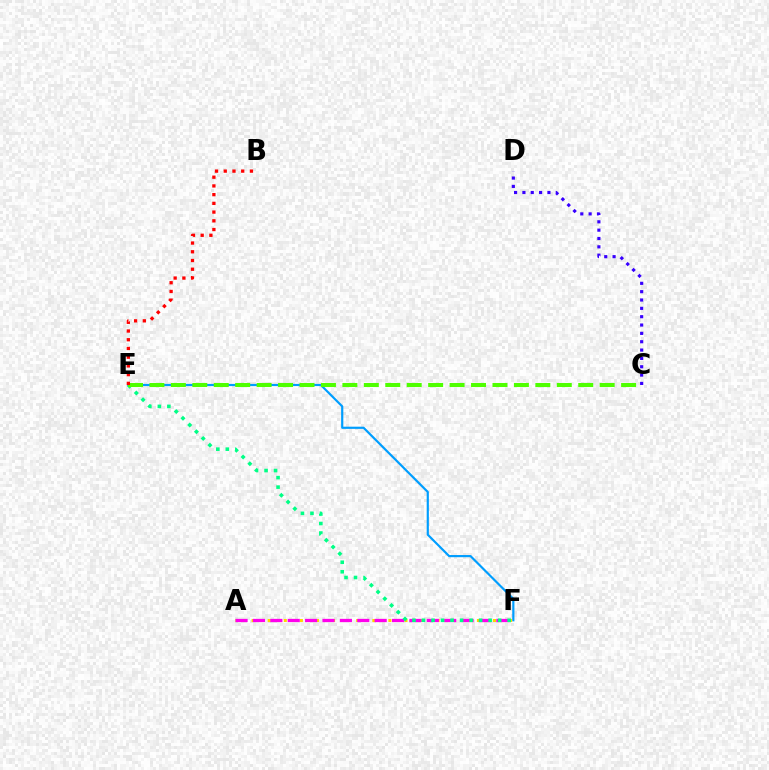{('A', 'F'): [{'color': '#ffd500', 'line_style': 'dotted', 'thickness': 2.19}, {'color': '#ff00ed', 'line_style': 'dashed', 'thickness': 2.36}], ('C', 'D'): [{'color': '#3700ff', 'line_style': 'dotted', 'thickness': 2.27}], ('E', 'F'): [{'color': '#00ff86', 'line_style': 'dotted', 'thickness': 2.59}, {'color': '#009eff', 'line_style': 'solid', 'thickness': 1.57}], ('C', 'E'): [{'color': '#4fff00', 'line_style': 'dashed', 'thickness': 2.91}], ('B', 'E'): [{'color': '#ff0000', 'line_style': 'dotted', 'thickness': 2.37}]}